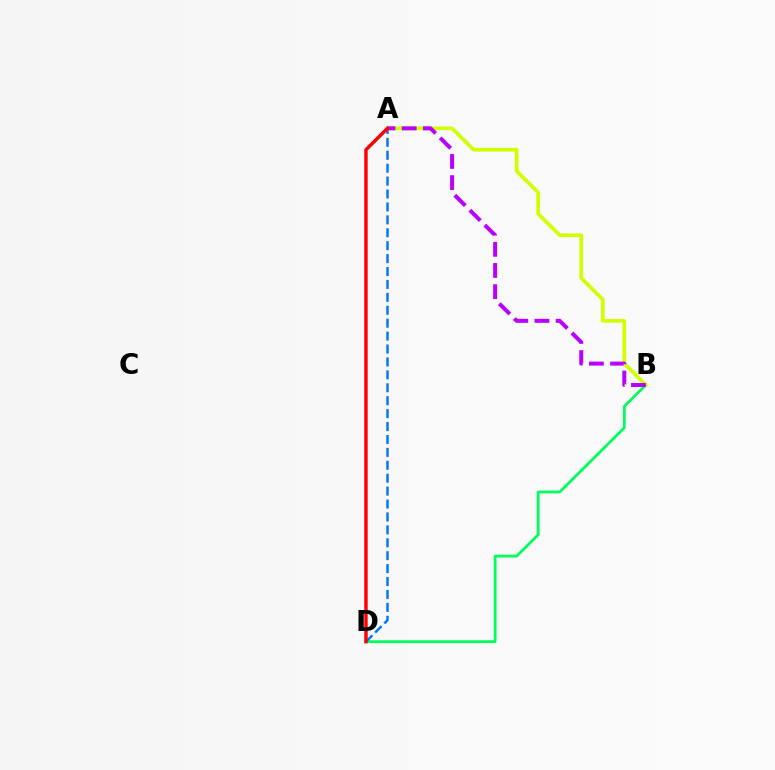{('B', 'D'): [{'color': '#00ff5c', 'line_style': 'solid', 'thickness': 2.0}], ('A', 'D'): [{'color': '#0074ff', 'line_style': 'dashed', 'thickness': 1.75}, {'color': '#ff0000', 'line_style': 'solid', 'thickness': 2.46}], ('A', 'B'): [{'color': '#d1ff00', 'line_style': 'solid', 'thickness': 2.66}, {'color': '#b900ff', 'line_style': 'dashed', 'thickness': 2.87}]}